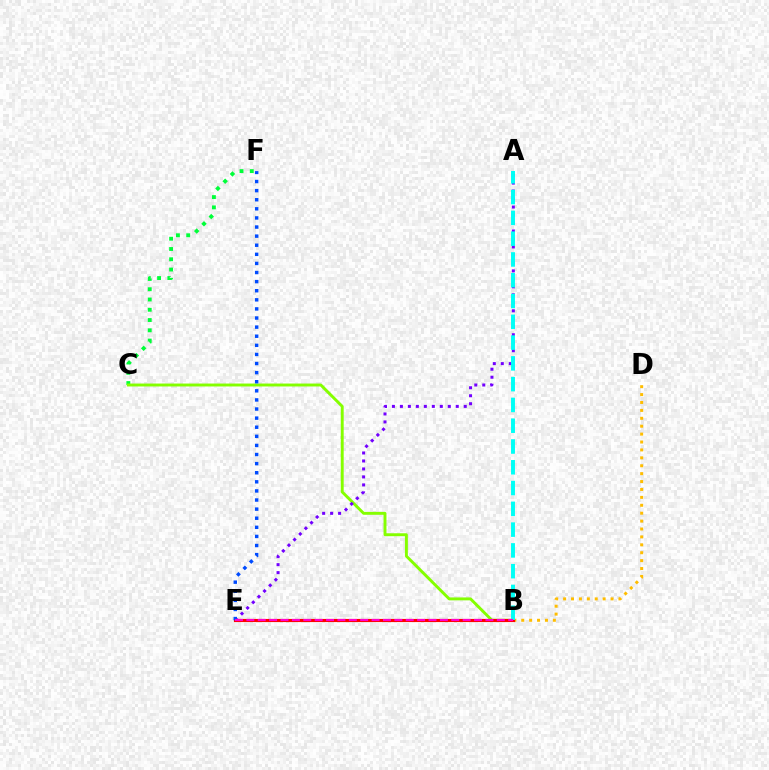{('C', 'F'): [{'color': '#00ff39', 'line_style': 'dotted', 'thickness': 2.79}], ('B', 'C'): [{'color': '#84ff00', 'line_style': 'solid', 'thickness': 2.1}], ('A', 'E'): [{'color': '#7200ff', 'line_style': 'dotted', 'thickness': 2.17}], ('B', 'D'): [{'color': '#ffbd00', 'line_style': 'dotted', 'thickness': 2.15}], ('B', 'E'): [{'color': '#ff0000', 'line_style': 'solid', 'thickness': 2.25}, {'color': '#ff00cf', 'line_style': 'dashed', 'thickness': 1.55}], ('E', 'F'): [{'color': '#004bff', 'line_style': 'dotted', 'thickness': 2.47}], ('A', 'B'): [{'color': '#00fff6', 'line_style': 'dashed', 'thickness': 2.82}]}